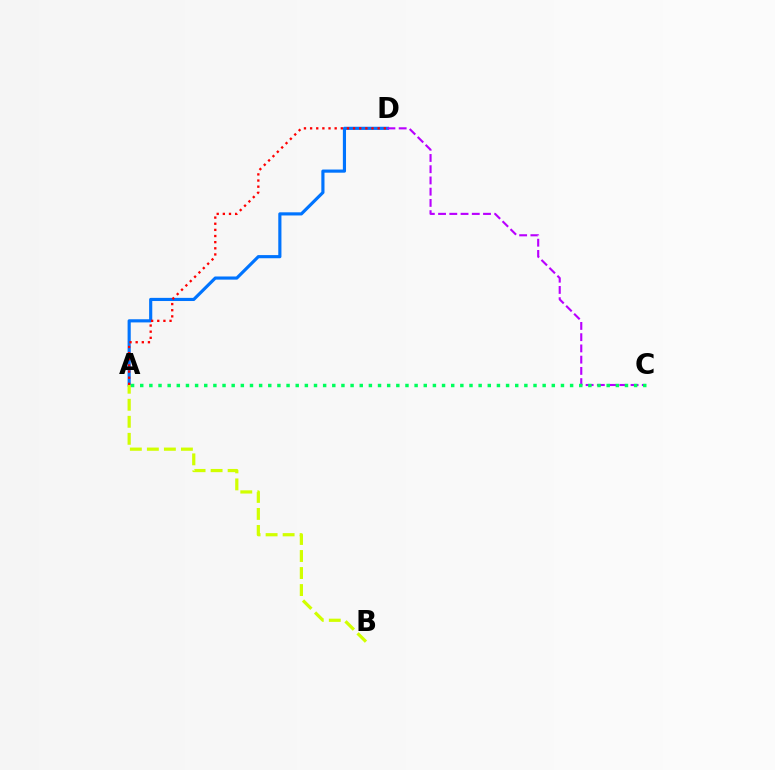{('A', 'D'): [{'color': '#0074ff', 'line_style': 'solid', 'thickness': 2.27}, {'color': '#ff0000', 'line_style': 'dotted', 'thickness': 1.67}], ('C', 'D'): [{'color': '#b900ff', 'line_style': 'dashed', 'thickness': 1.53}], ('A', 'B'): [{'color': '#d1ff00', 'line_style': 'dashed', 'thickness': 2.31}], ('A', 'C'): [{'color': '#00ff5c', 'line_style': 'dotted', 'thickness': 2.49}]}